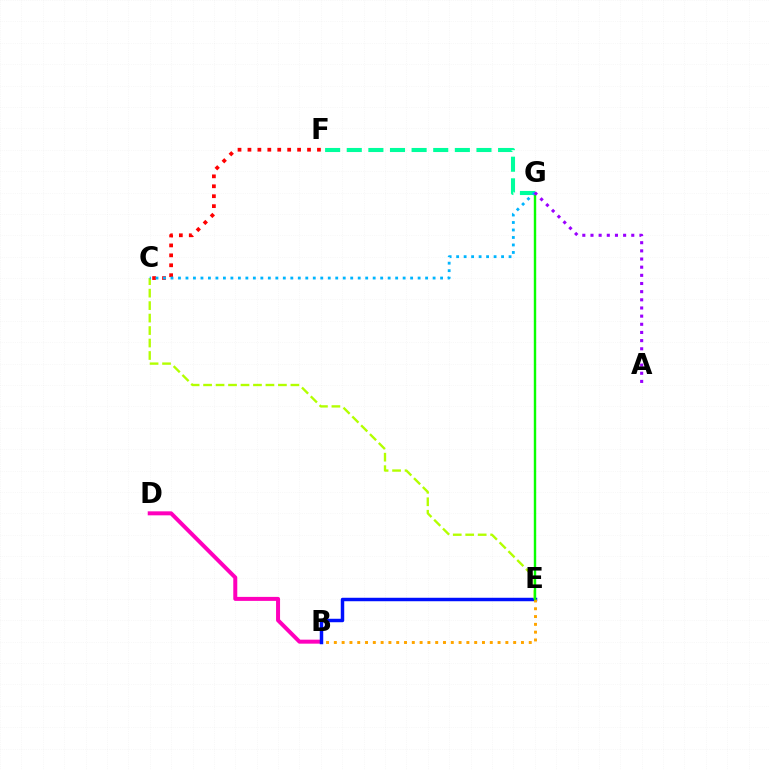{('B', 'D'): [{'color': '#ff00bd', 'line_style': 'solid', 'thickness': 2.88}], ('B', 'E'): [{'color': '#0010ff', 'line_style': 'solid', 'thickness': 2.49}, {'color': '#ffa500', 'line_style': 'dotted', 'thickness': 2.12}], ('C', 'E'): [{'color': '#b3ff00', 'line_style': 'dashed', 'thickness': 1.69}], ('E', 'G'): [{'color': '#08ff00', 'line_style': 'solid', 'thickness': 1.74}], ('F', 'G'): [{'color': '#00ff9d', 'line_style': 'dashed', 'thickness': 2.94}], ('C', 'F'): [{'color': '#ff0000', 'line_style': 'dotted', 'thickness': 2.7}], ('C', 'G'): [{'color': '#00b5ff', 'line_style': 'dotted', 'thickness': 2.03}], ('A', 'G'): [{'color': '#9b00ff', 'line_style': 'dotted', 'thickness': 2.22}]}